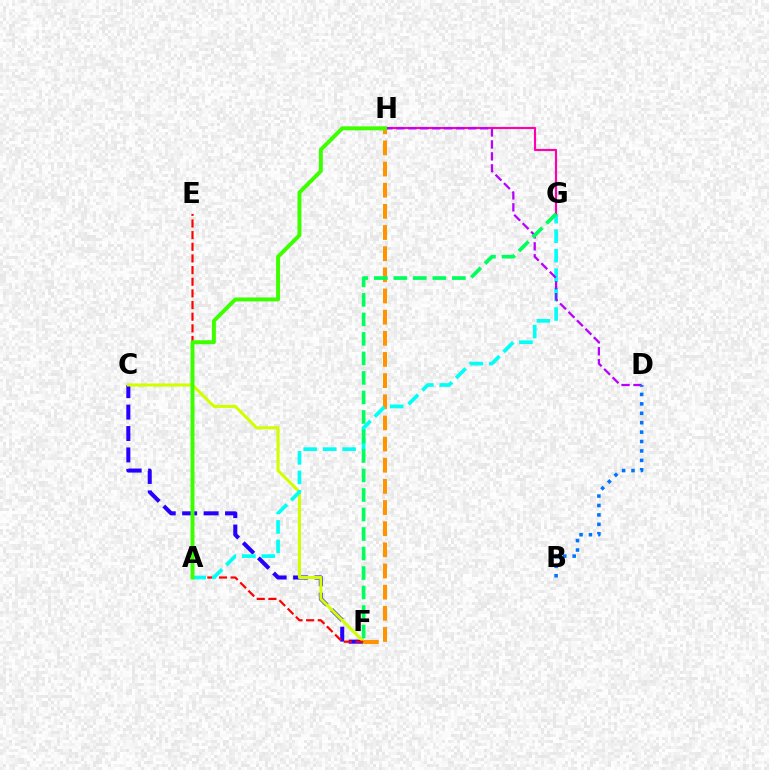{('C', 'F'): [{'color': '#2500ff', 'line_style': 'dashed', 'thickness': 2.91}, {'color': '#d1ff00', 'line_style': 'solid', 'thickness': 2.21}], ('E', 'F'): [{'color': '#ff0000', 'line_style': 'dashed', 'thickness': 1.58}], ('F', 'H'): [{'color': '#ff9400', 'line_style': 'dashed', 'thickness': 2.87}], ('A', 'G'): [{'color': '#00fff6', 'line_style': 'dashed', 'thickness': 2.64}], ('G', 'H'): [{'color': '#ff00ac', 'line_style': 'solid', 'thickness': 1.55}], ('D', 'H'): [{'color': '#b900ff', 'line_style': 'dashed', 'thickness': 1.62}], ('A', 'H'): [{'color': '#3dff00', 'line_style': 'solid', 'thickness': 2.84}], ('B', 'D'): [{'color': '#0074ff', 'line_style': 'dotted', 'thickness': 2.56}], ('F', 'G'): [{'color': '#00ff5c', 'line_style': 'dashed', 'thickness': 2.65}]}